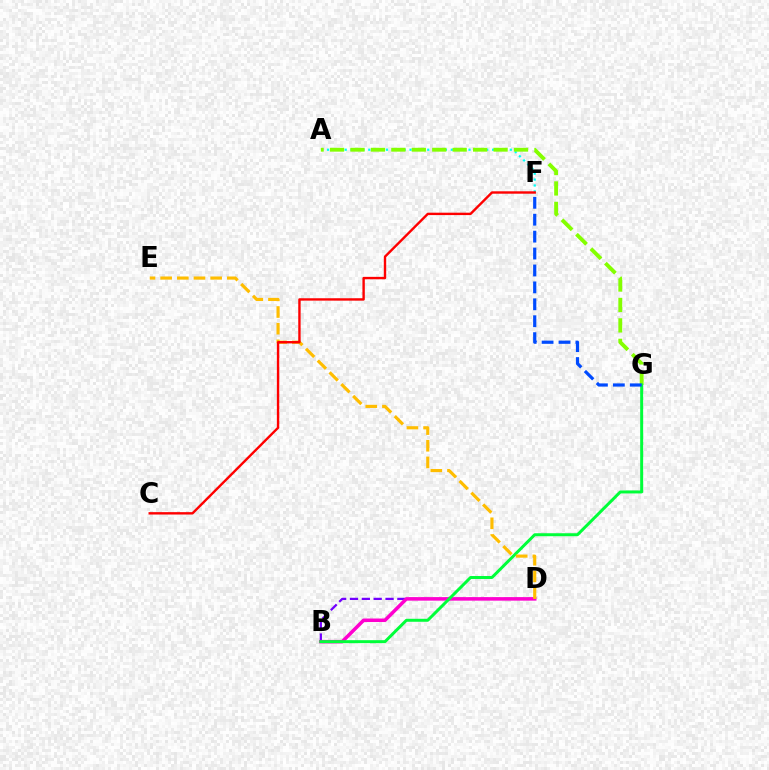{('B', 'D'): [{'color': '#7200ff', 'line_style': 'dashed', 'thickness': 1.61}, {'color': '#ff00cf', 'line_style': 'solid', 'thickness': 2.53}], ('A', 'F'): [{'color': '#00fff6', 'line_style': 'dotted', 'thickness': 1.6}], ('A', 'G'): [{'color': '#84ff00', 'line_style': 'dashed', 'thickness': 2.78}], ('B', 'G'): [{'color': '#00ff39', 'line_style': 'solid', 'thickness': 2.14}], ('D', 'E'): [{'color': '#ffbd00', 'line_style': 'dashed', 'thickness': 2.26}], ('C', 'F'): [{'color': '#ff0000', 'line_style': 'solid', 'thickness': 1.72}], ('F', 'G'): [{'color': '#004bff', 'line_style': 'dashed', 'thickness': 2.3}]}